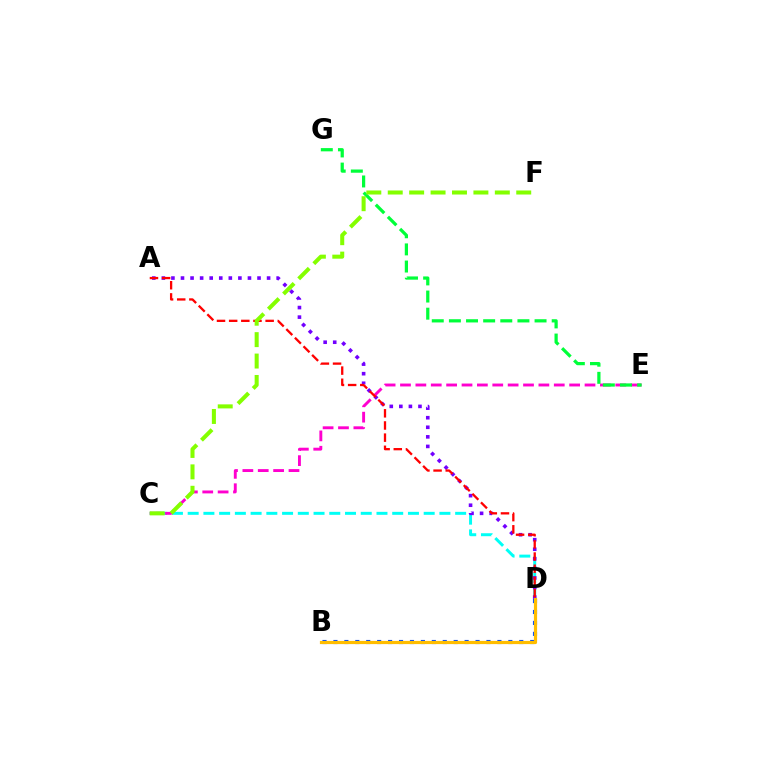{('B', 'D'): [{'color': '#004bff', 'line_style': 'dotted', 'thickness': 2.97}, {'color': '#ffbd00', 'line_style': 'solid', 'thickness': 2.3}], ('C', 'D'): [{'color': '#00fff6', 'line_style': 'dashed', 'thickness': 2.14}], ('A', 'D'): [{'color': '#7200ff', 'line_style': 'dotted', 'thickness': 2.6}, {'color': '#ff0000', 'line_style': 'dashed', 'thickness': 1.65}], ('C', 'E'): [{'color': '#ff00cf', 'line_style': 'dashed', 'thickness': 2.09}], ('E', 'G'): [{'color': '#00ff39', 'line_style': 'dashed', 'thickness': 2.33}], ('C', 'F'): [{'color': '#84ff00', 'line_style': 'dashed', 'thickness': 2.91}]}